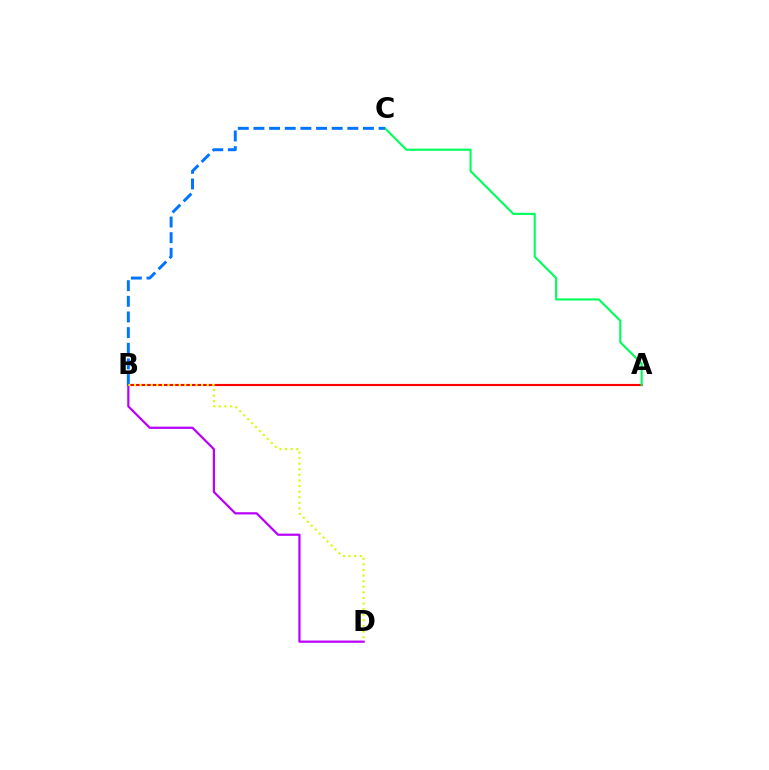{('A', 'B'): [{'color': '#ff0000', 'line_style': 'solid', 'thickness': 1.56}], ('A', 'C'): [{'color': '#00ff5c', 'line_style': 'solid', 'thickness': 1.53}], ('B', 'D'): [{'color': '#b900ff', 'line_style': 'solid', 'thickness': 1.6}, {'color': '#d1ff00', 'line_style': 'dotted', 'thickness': 1.52}], ('B', 'C'): [{'color': '#0074ff', 'line_style': 'dashed', 'thickness': 2.13}]}